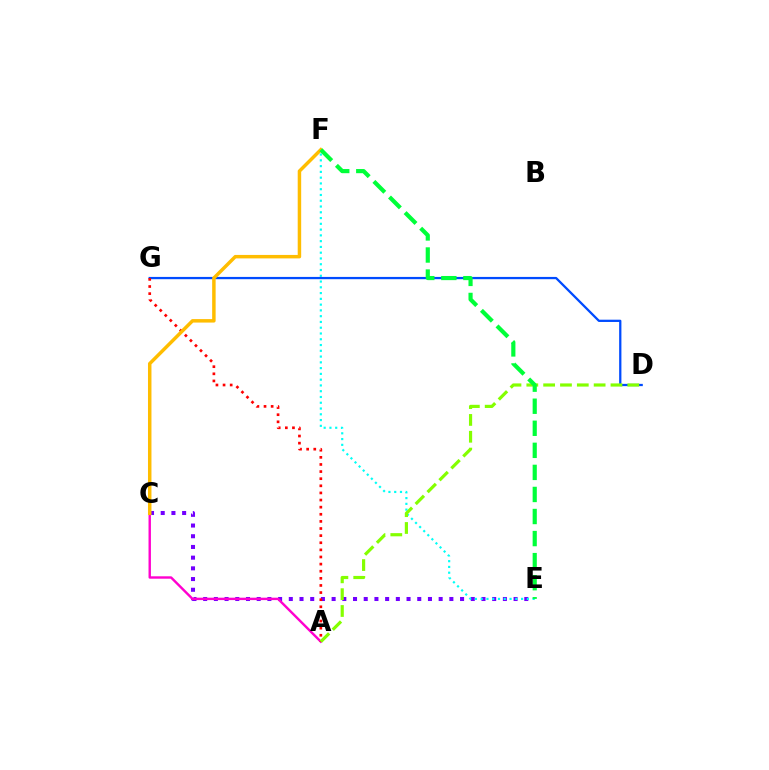{('C', 'E'): [{'color': '#7200ff', 'line_style': 'dotted', 'thickness': 2.91}], ('E', 'F'): [{'color': '#00fff6', 'line_style': 'dotted', 'thickness': 1.57}, {'color': '#00ff39', 'line_style': 'dashed', 'thickness': 3.0}], ('D', 'G'): [{'color': '#004bff', 'line_style': 'solid', 'thickness': 1.63}], ('A', 'C'): [{'color': '#ff00cf', 'line_style': 'solid', 'thickness': 1.73}], ('A', 'G'): [{'color': '#ff0000', 'line_style': 'dotted', 'thickness': 1.93}], ('C', 'F'): [{'color': '#ffbd00', 'line_style': 'solid', 'thickness': 2.5}], ('A', 'D'): [{'color': '#84ff00', 'line_style': 'dashed', 'thickness': 2.29}]}